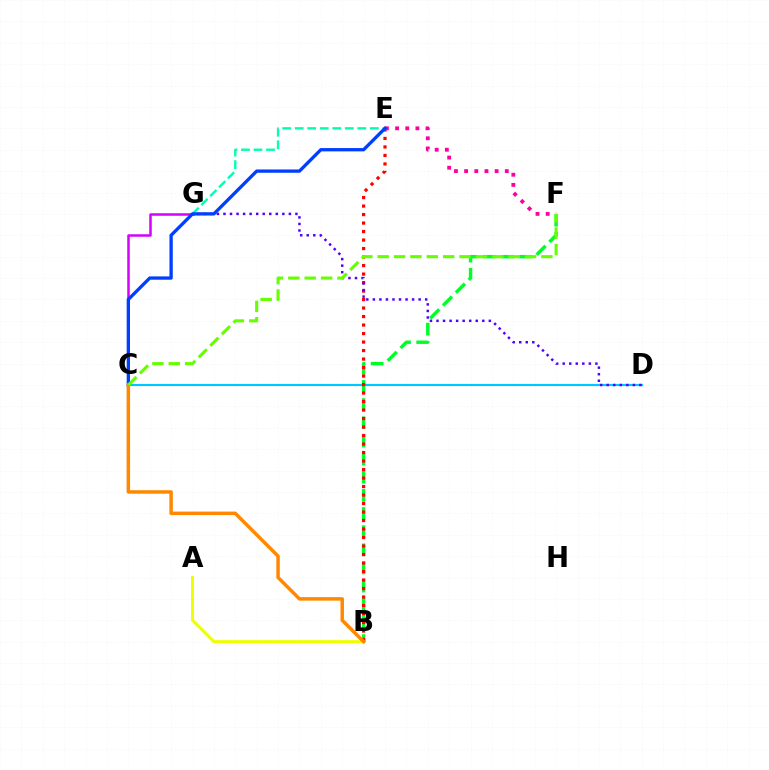{('B', 'F'): [{'color': '#00ff27', 'line_style': 'dashed', 'thickness': 2.47}], ('C', 'D'): [{'color': '#00c7ff', 'line_style': 'solid', 'thickness': 1.55}], ('C', 'G'): [{'color': '#d600ff', 'line_style': 'solid', 'thickness': 1.81}], ('B', 'E'): [{'color': '#ff0000', 'line_style': 'dotted', 'thickness': 2.31}], ('D', 'G'): [{'color': '#4f00ff', 'line_style': 'dotted', 'thickness': 1.78}], ('E', 'F'): [{'color': '#ff00a0', 'line_style': 'dotted', 'thickness': 2.76}], ('A', 'B'): [{'color': '#eeff00', 'line_style': 'solid', 'thickness': 2.17}], ('E', 'G'): [{'color': '#00ffaf', 'line_style': 'dashed', 'thickness': 1.7}], ('C', 'E'): [{'color': '#003fff', 'line_style': 'solid', 'thickness': 2.38}], ('B', 'C'): [{'color': '#ff8800', 'line_style': 'solid', 'thickness': 2.5}], ('C', 'F'): [{'color': '#66ff00', 'line_style': 'dashed', 'thickness': 2.22}]}